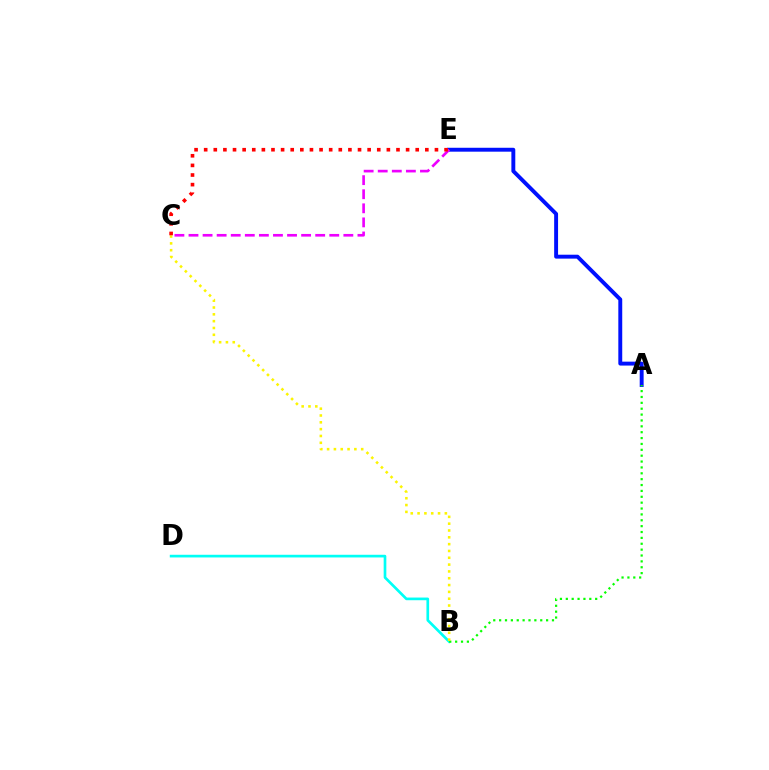{('B', 'D'): [{'color': '#00fff6', 'line_style': 'solid', 'thickness': 1.92}], ('A', 'E'): [{'color': '#0010ff', 'line_style': 'solid', 'thickness': 2.81}], ('A', 'B'): [{'color': '#08ff00', 'line_style': 'dotted', 'thickness': 1.6}], ('B', 'C'): [{'color': '#fcf500', 'line_style': 'dotted', 'thickness': 1.85}], ('C', 'E'): [{'color': '#ee00ff', 'line_style': 'dashed', 'thickness': 1.91}, {'color': '#ff0000', 'line_style': 'dotted', 'thickness': 2.61}]}